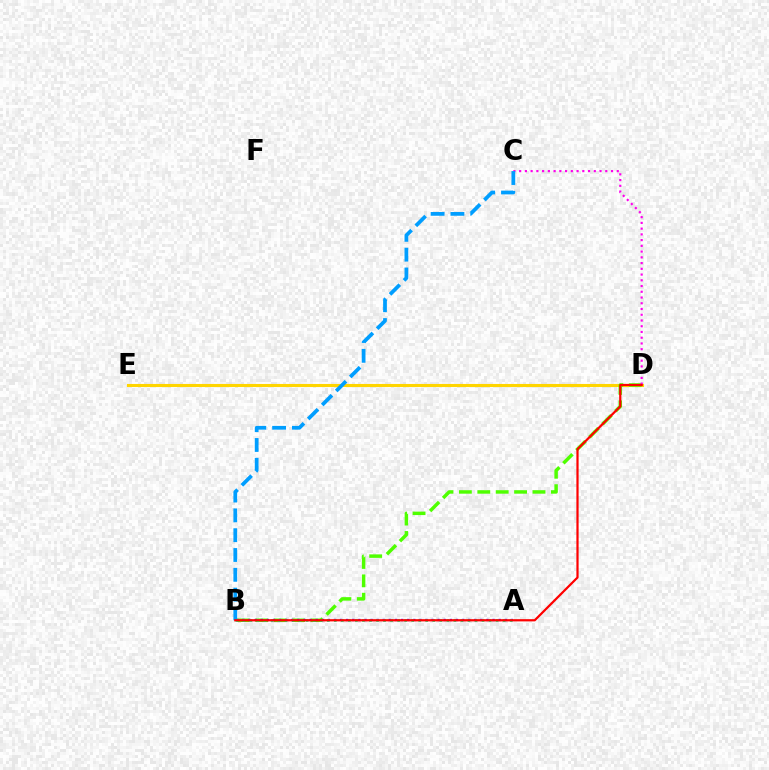{('D', 'E'): [{'color': '#ffd500', 'line_style': 'solid', 'thickness': 2.22}], ('B', 'D'): [{'color': '#4fff00', 'line_style': 'dashed', 'thickness': 2.5}, {'color': '#ff0000', 'line_style': 'solid', 'thickness': 1.6}], ('A', 'B'): [{'color': '#3700ff', 'line_style': 'dotted', 'thickness': 1.66}, {'color': '#00ff86', 'line_style': 'dotted', 'thickness': 1.91}], ('C', 'D'): [{'color': '#ff00ed', 'line_style': 'dotted', 'thickness': 1.56}], ('B', 'C'): [{'color': '#009eff', 'line_style': 'dashed', 'thickness': 2.69}]}